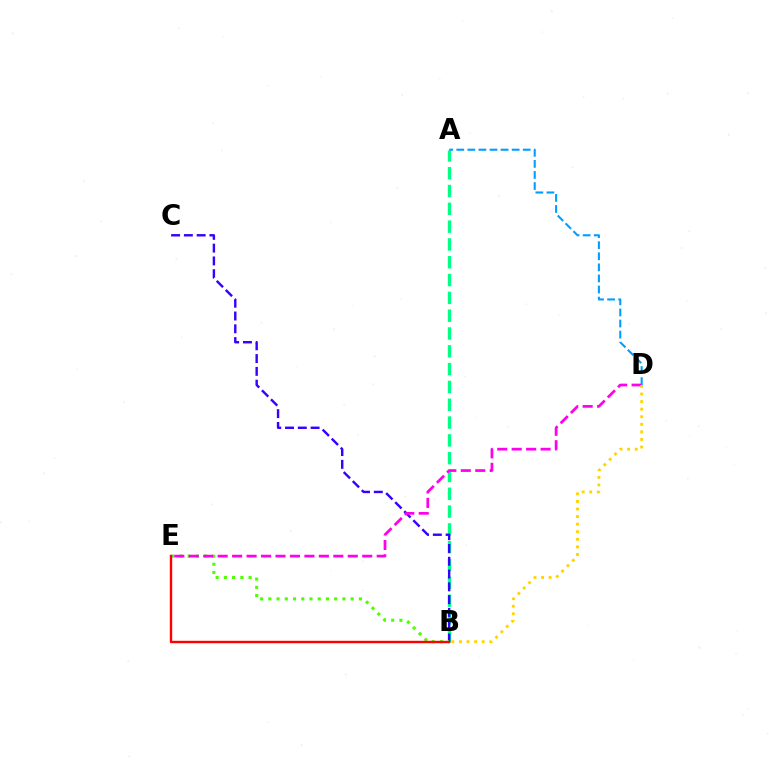{('A', 'B'): [{'color': '#00ff86', 'line_style': 'dashed', 'thickness': 2.42}], ('B', 'C'): [{'color': '#3700ff', 'line_style': 'dashed', 'thickness': 1.74}], ('A', 'D'): [{'color': '#009eff', 'line_style': 'dashed', 'thickness': 1.51}], ('B', 'E'): [{'color': '#4fff00', 'line_style': 'dotted', 'thickness': 2.24}, {'color': '#ff0000', 'line_style': 'solid', 'thickness': 1.73}], ('D', 'E'): [{'color': '#ff00ed', 'line_style': 'dashed', 'thickness': 1.96}], ('B', 'D'): [{'color': '#ffd500', 'line_style': 'dotted', 'thickness': 2.06}]}